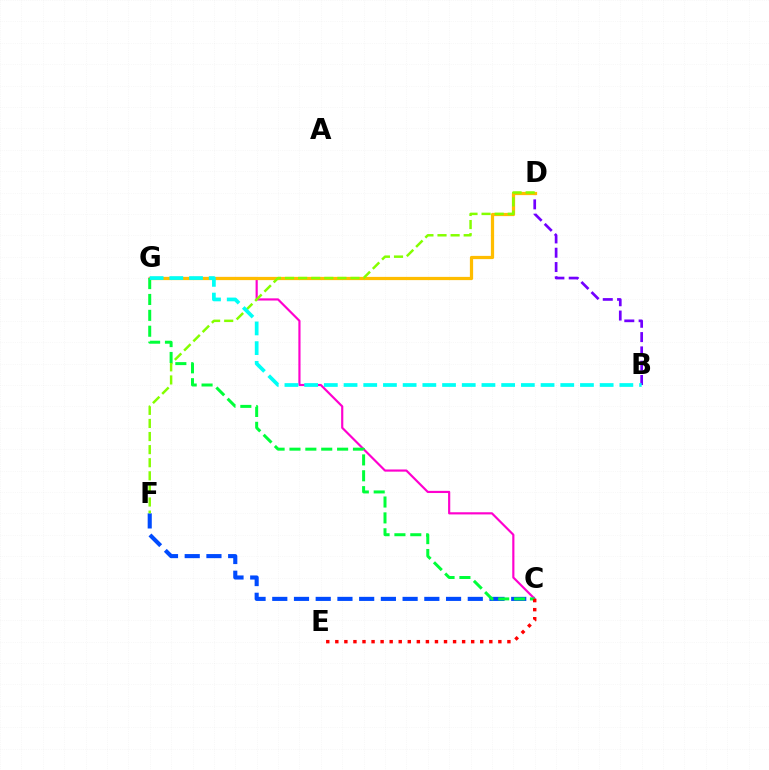{('C', 'F'): [{'color': '#004bff', 'line_style': 'dashed', 'thickness': 2.95}], ('B', 'D'): [{'color': '#7200ff', 'line_style': 'dashed', 'thickness': 1.94}], ('C', 'G'): [{'color': '#ff00cf', 'line_style': 'solid', 'thickness': 1.56}, {'color': '#00ff39', 'line_style': 'dashed', 'thickness': 2.16}], ('D', 'G'): [{'color': '#ffbd00', 'line_style': 'solid', 'thickness': 2.33}], ('D', 'F'): [{'color': '#84ff00', 'line_style': 'dashed', 'thickness': 1.78}], ('B', 'G'): [{'color': '#00fff6', 'line_style': 'dashed', 'thickness': 2.68}], ('C', 'E'): [{'color': '#ff0000', 'line_style': 'dotted', 'thickness': 2.46}]}